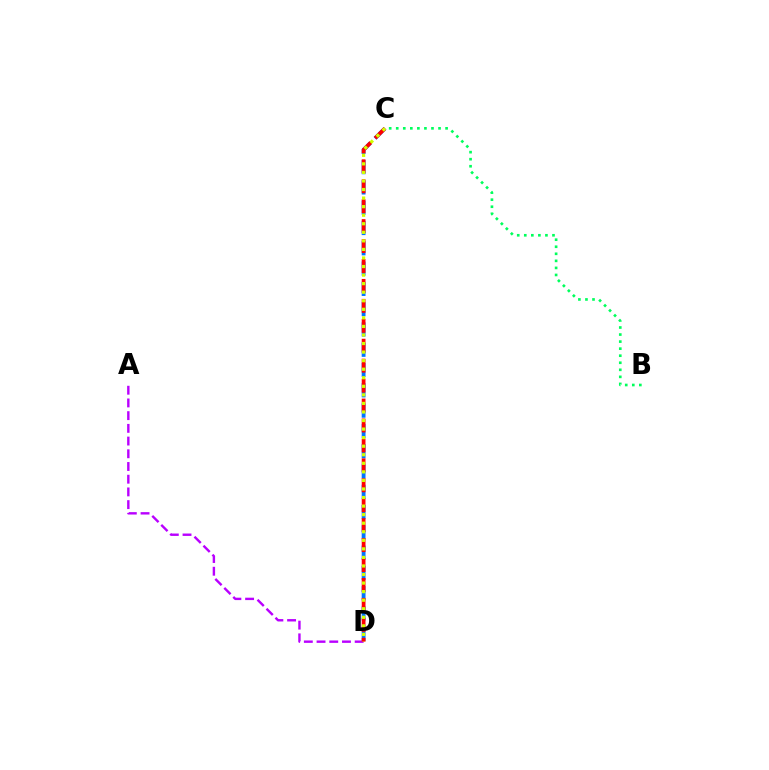{('C', 'D'): [{'color': '#0074ff', 'line_style': 'dashed', 'thickness': 2.76}, {'color': '#ff0000', 'line_style': 'dashed', 'thickness': 2.71}, {'color': '#d1ff00', 'line_style': 'dotted', 'thickness': 2.32}], ('A', 'D'): [{'color': '#b900ff', 'line_style': 'dashed', 'thickness': 1.73}], ('B', 'C'): [{'color': '#00ff5c', 'line_style': 'dotted', 'thickness': 1.92}]}